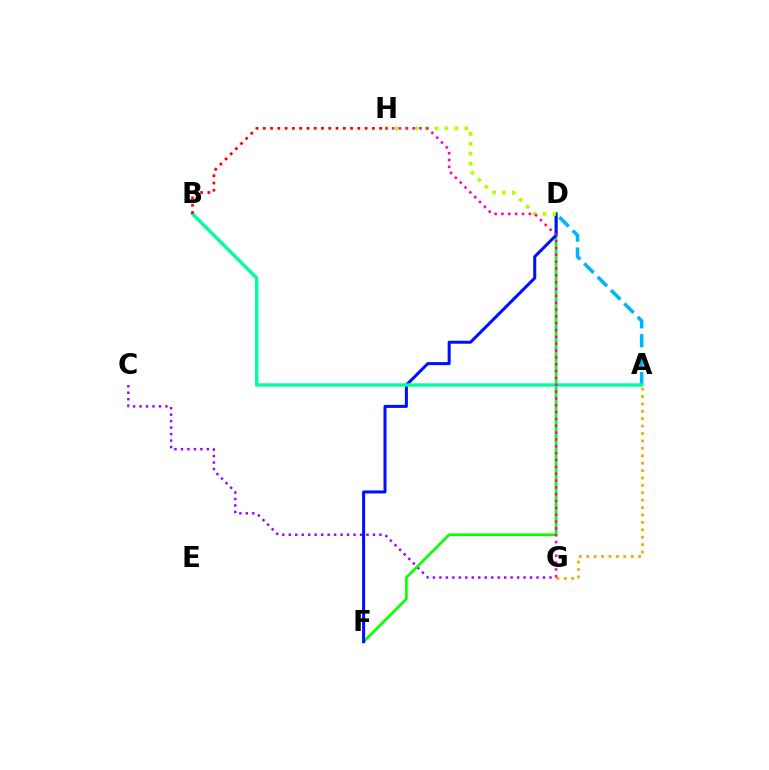{('C', 'G'): [{'color': '#9b00ff', 'line_style': 'dotted', 'thickness': 1.76}], ('A', 'D'): [{'color': '#00b5ff', 'line_style': 'dashed', 'thickness': 2.56}], ('D', 'F'): [{'color': '#08ff00', 'line_style': 'solid', 'thickness': 1.93}, {'color': '#0010ff', 'line_style': 'solid', 'thickness': 2.18}], ('A', 'G'): [{'color': '#ffa500', 'line_style': 'dotted', 'thickness': 2.01}], ('D', 'H'): [{'color': '#b3ff00', 'line_style': 'dotted', 'thickness': 2.69}], ('A', 'B'): [{'color': '#00ff9d', 'line_style': 'solid', 'thickness': 2.46}], ('B', 'H'): [{'color': '#ff0000', 'line_style': 'dotted', 'thickness': 1.98}], ('G', 'H'): [{'color': '#ff00bd', 'line_style': 'dotted', 'thickness': 1.86}]}